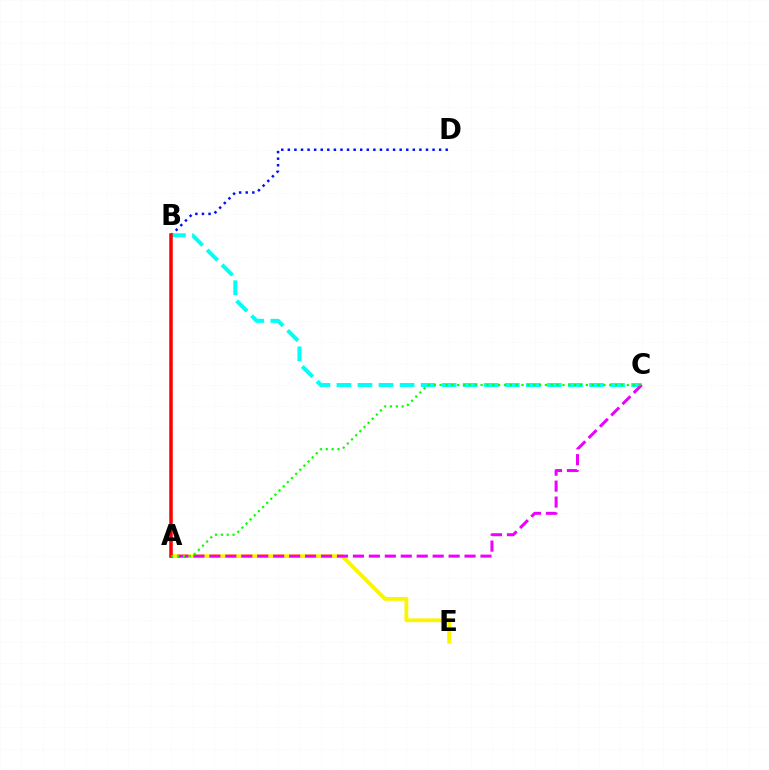{('B', 'D'): [{'color': '#0010ff', 'line_style': 'dotted', 'thickness': 1.79}], ('A', 'E'): [{'color': '#fcf500', 'line_style': 'solid', 'thickness': 2.74}], ('B', 'C'): [{'color': '#00fff6', 'line_style': 'dashed', 'thickness': 2.86}], ('A', 'C'): [{'color': '#ee00ff', 'line_style': 'dashed', 'thickness': 2.17}, {'color': '#08ff00', 'line_style': 'dotted', 'thickness': 1.59}], ('A', 'B'): [{'color': '#ff0000', 'line_style': 'solid', 'thickness': 2.52}]}